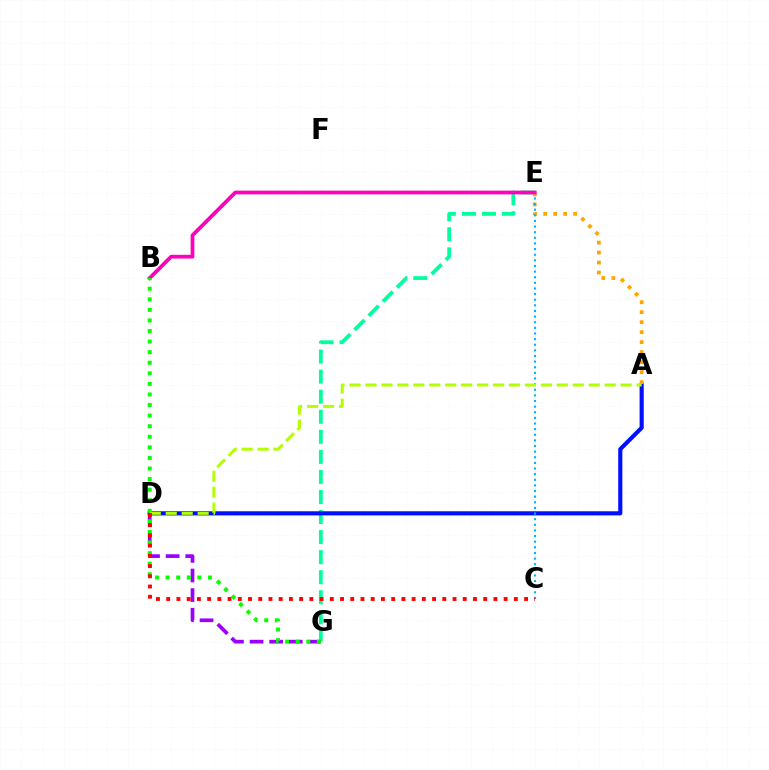{('E', 'G'): [{'color': '#00ff9d', 'line_style': 'dashed', 'thickness': 2.72}], ('A', 'D'): [{'color': '#0010ff', 'line_style': 'solid', 'thickness': 2.98}, {'color': '#b3ff00', 'line_style': 'dashed', 'thickness': 2.17}], ('D', 'G'): [{'color': '#9b00ff', 'line_style': 'dashed', 'thickness': 2.66}], ('A', 'E'): [{'color': '#ffa500', 'line_style': 'dotted', 'thickness': 2.71}], ('C', 'E'): [{'color': '#00b5ff', 'line_style': 'dotted', 'thickness': 1.53}], ('B', 'E'): [{'color': '#ff00bd', 'line_style': 'solid', 'thickness': 2.69}], ('B', 'G'): [{'color': '#08ff00', 'line_style': 'dotted', 'thickness': 2.87}], ('C', 'D'): [{'color': '#ff0000', 'line_style': 'dotted', 'thickness': 2.78}]}